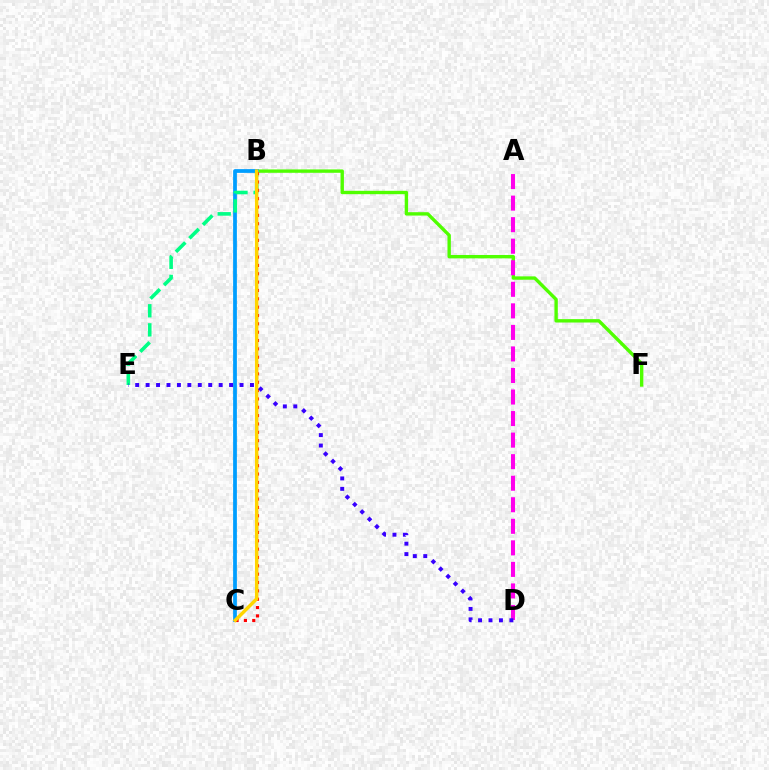{('B', 'F'): [{'color': '#4fff00', 'line_style': 'solid', 'thickness': 2.43}], ('A', 'D'): [{'color': '#ff00ed', 'line_style': 'dashed', 'thickness': 2.93}], ('B', 'C'): [{'color': '#009eff', 'line_style': 'solid', 'thickness': 2.7}, {'color': '#ff0000', 'line_style': 'dotted', 'thickness': 2.27}, {'color': '#ffd500', 'line_style': 'solid', 'thickness': 2.47}], ('B', 'E'): [{'color': '#00ff86', 'line_style': 'dashed', 'thickness': 2.6}], ('D', 'E'): [{'color': '#3700ff', 'line_style': 'dotted', 'thickness': 2.84}]}